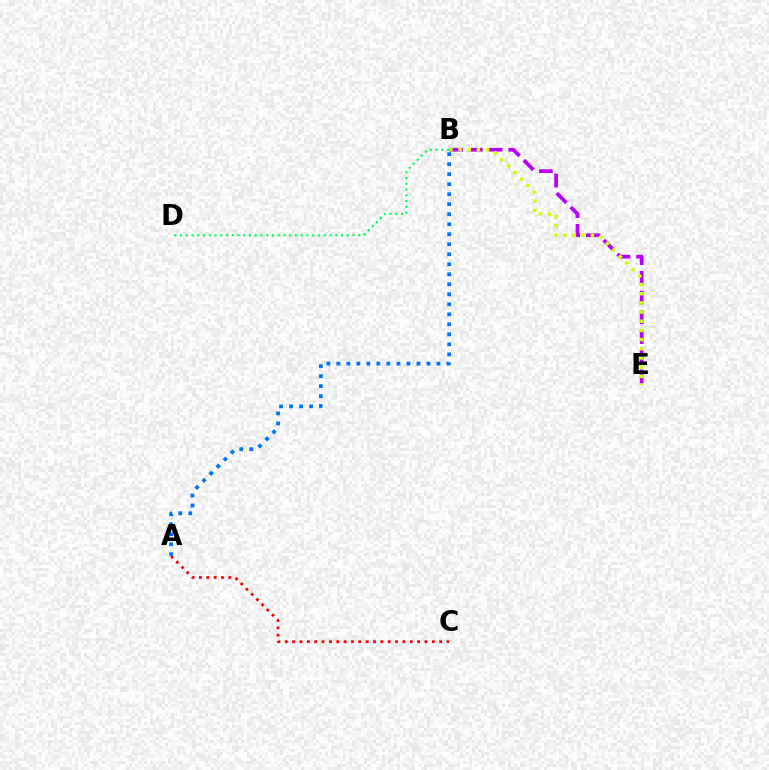{('B', 'E'): [{'color': '#b900ff', 'line_style': 'dashed', 'thickness': 2.68}, {'color': '#d1ff00', 'line_style': 'dotted', 'thickness': 2.49}], ('B', 'D'): [{'color': '#00ff5c', 'line_style': 'dotted', 'thickness': 1.56}], ('A', 'C'): [{'color': '#ff0000', 'line_style': 'dotted', 'thickness': 2.0}], ('A', 'B'): [{'color': '#0074ff', 'line_style': 'dotted', 'thickness': 2.72}]}